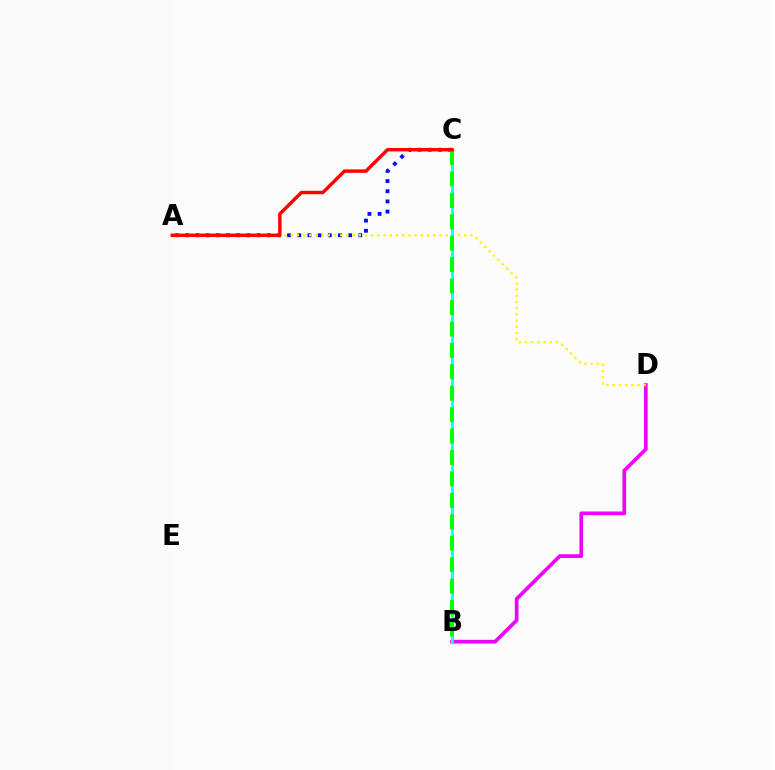{('A', 'C'): [{'color': '#0010ff', 'line_style': 'dotted', 'thickness': 2.77}, {'color': '#ff0000', 'line_style': 'solid', 'thickness': 2.45}], ('B', 'D'): [{'color': '#ee00ff', 'line_style': 'solid', 'thickness': 2.65}], ('A', 'D'): [{'color': '#fcf500', 'line_style': 'dotted', 'thickness': 1.68}], ('B', 'C'): [{'color': '#00fff6', 'line_style': 'solid', 'thickness': 1.95}, {'color': '#08ff00', 'line_style': 'dashed', 'thickness': 2.91}]}